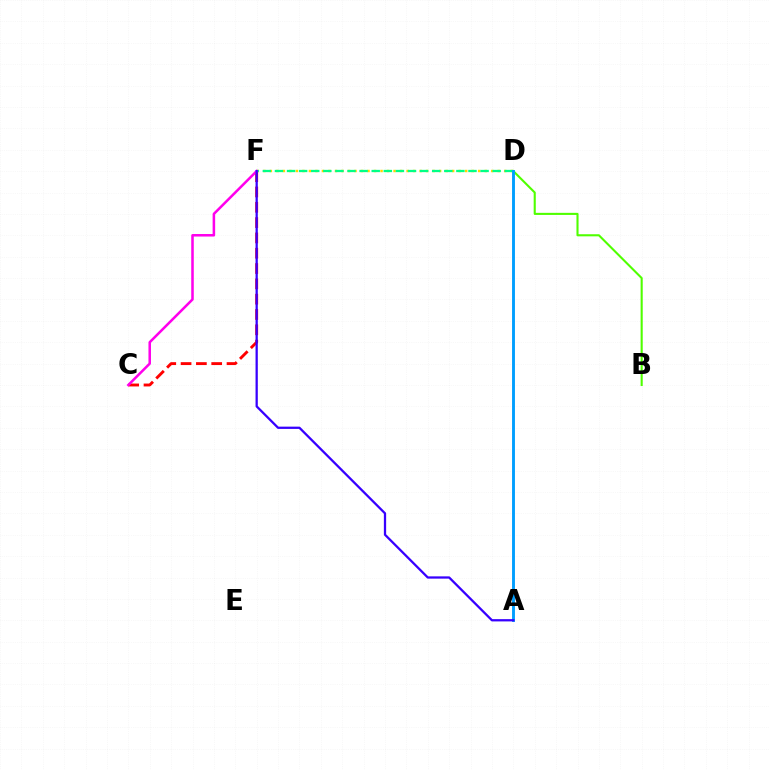{('C', 'F'): [{'color': '#ff0000', 'line_style': 'dashed', 'thickness': 2.08}, {'color': '#ff00ed', 'line_style': 'solid', 'thickness': 1.82}], ('D', 'F'): [{'color': '#ffd500', 'line_style': 'dotted', 'thickness': 1.77}, {'color': '#00ff86', 'line_style': 'dashed', 'thickness': 1.64}], ('B', 'D'): [{'color': '#4fff00', 'line_style': 'solid', 'thickness': 1.51}], ('A', 'D'): [{'color': '#009eff', 'line_style': 'solid', 'thickness': 2.08}], ('A', 'F'): [{'color': '#3700ff', 'line_style': 'solid', 'thickness': 1.64}]}